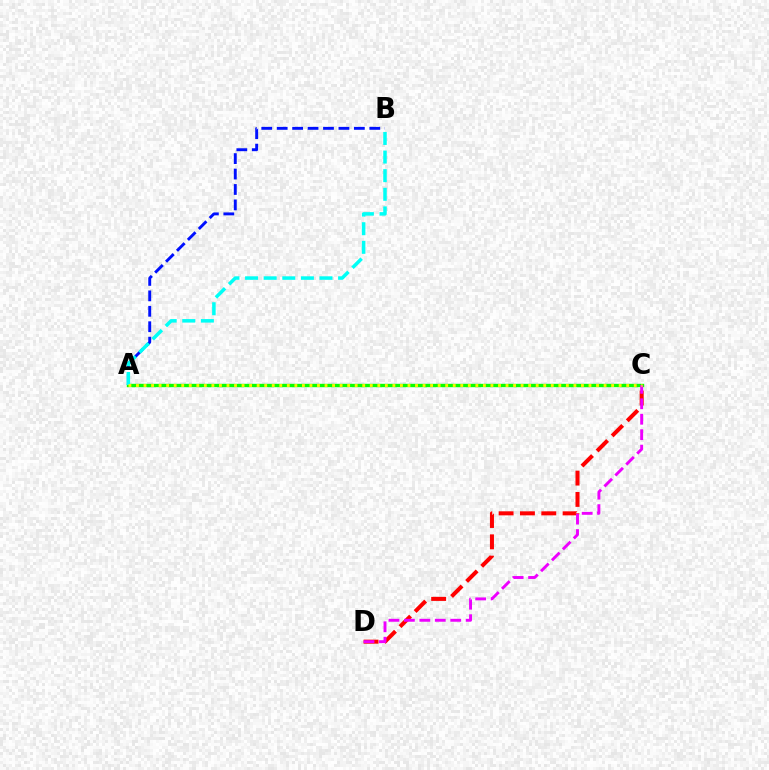{('A', 'C'): [{'color': '#08ff00', 'line_style': 'solid', 'thickness': 2.44}, {'color': '#fcf500', 'line_style': 'dotted', 'thickness': 2.05}], ('C', 'D'): [{'color': '#ff0000', 'line_style': 'dashed', 'thickness': 2.9}, {'color': '#ee00ff', 'line_style': 'dashed', 'thickness': 2.1}], ('A', 'B'): [{'color': '#0010ff', 'line_style': 'dashed', 'thickness': 2.1}, {'color': '#00fff6', 'line_style': 'dashed', 'thickness': 2.53}]}